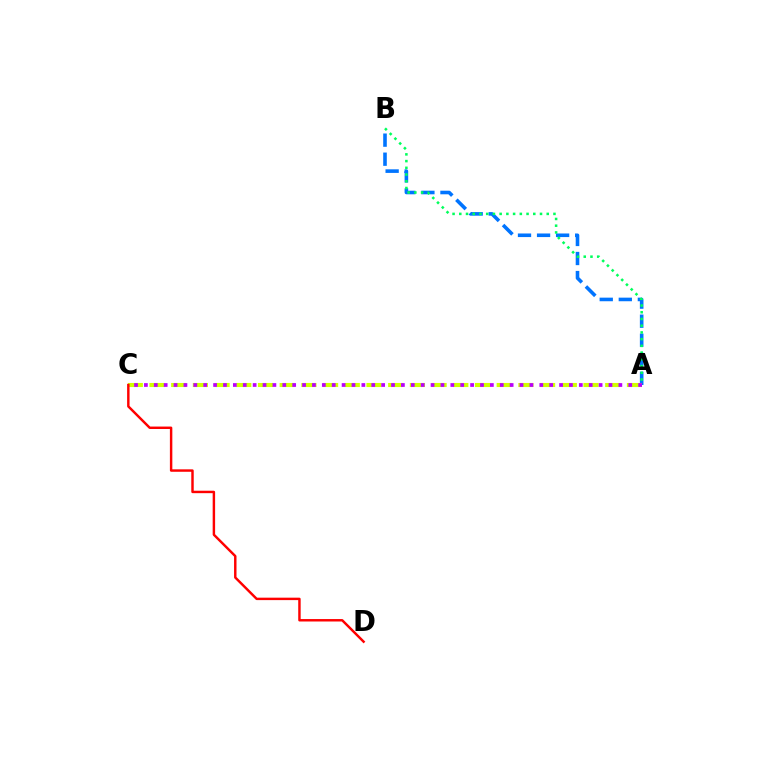{('A', 'B'): [{'color': '#0074ff', 'line_style': 'dashed', 'thickness': 2.59}, {'color': '#00ff5c', 'line_style': 'dotted', 'thickness': 1.83}], ('A', 'C'): [{'color': '#d1ff00', 'line_style': 'dashed', 'thickness': 2.95}, {'color': '#b900ff', 'line_style': 'dotted', 'thickness': 2.69}], ('C', 'D'): [{'color': '#ff0000', 'line_style': 'solid', 'thickness': 1.76}]}